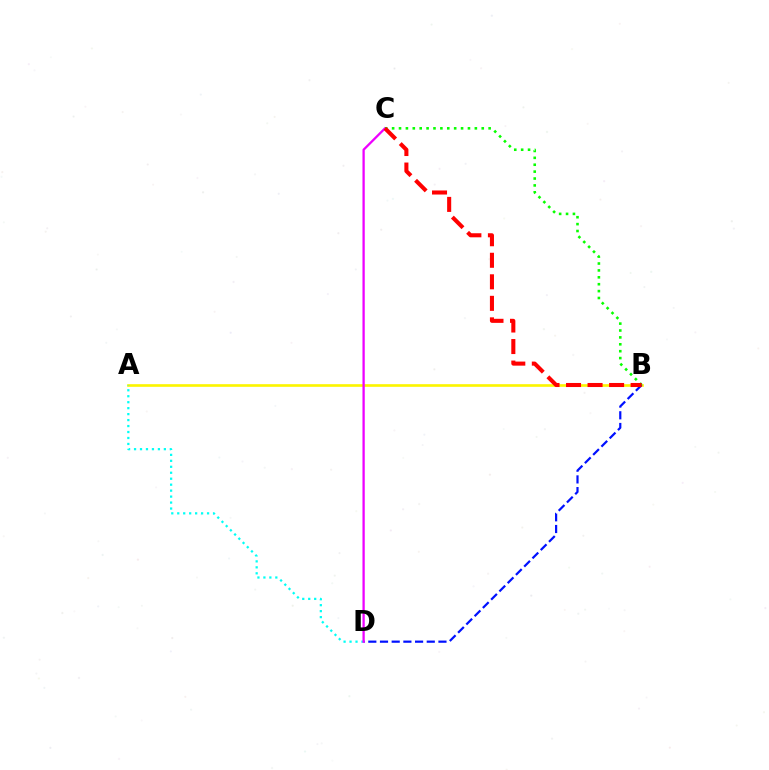{('A', 'B'): [{'color': '#fcf500', 'line_style': 'solid', 'thickness': 1.9}], ('B', 'D'): [{'color': '#0010ff', 'line_style': 'dashed', 'thickness': 1.59}], ('A', 'D'): [{'color': '#00fff6', 'line_style': 'dotted', 'thickness': 1.62}], ('C', 'D'): [{'color': '#ee00ff', 'line_style': 'solid', 'thickness': 1.65}], ('B', 'C'): [{'color': '#08ff00', 'line_style': 'dotted', 'thickness': 1.87}, {'color': '#ff0000', 'line_style': 'dashed', 'thickness': 2.93}]}